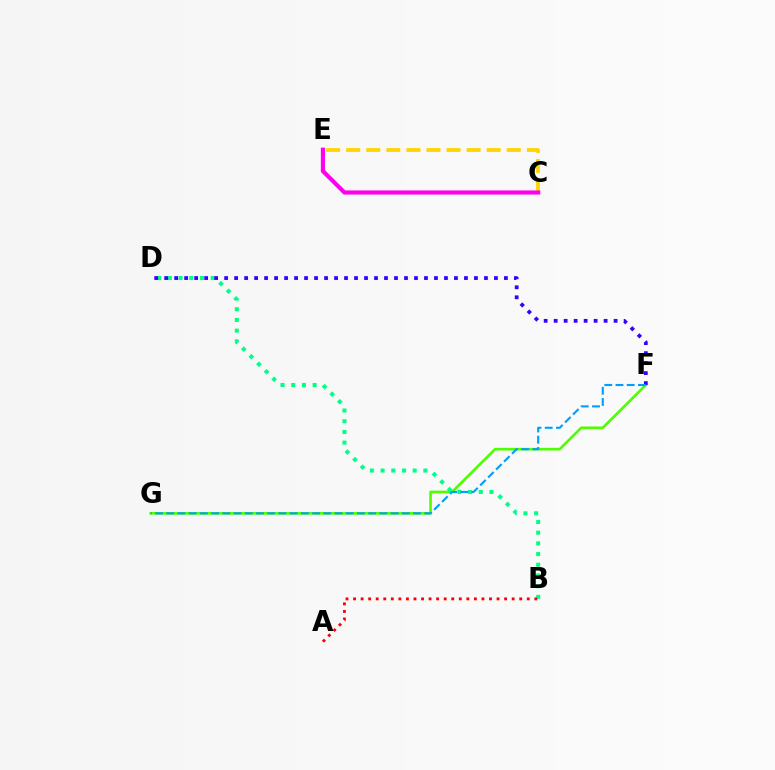{('F', 'G'): [{'color': '#4fff00', 'line_style': 'solid', 'thickness': 1.9}, {'color': '#009eff', 'line_style': 'dashed', 'thickness': 1.52}], ('B', 'D'): [{'color': '#00ff86', 'line_style': 'dotted', 'thickness': 2.91}], ('D', 'F'): [{'color': '#3700ff', 'line_style': 'dotted', 'thickness': 2.71}], ('C', 'E'): [{'color': '#ffd500', 'line_style': 'dashed', 'thickness': 2.73}, {'color': '#ff00ed', 'line_style': 'solid', 'thickness': 2.99}], ('A', 'B'): [{'color': '#ff0000', 'line_style': 'dotted', 'thickness': 2.05}]}